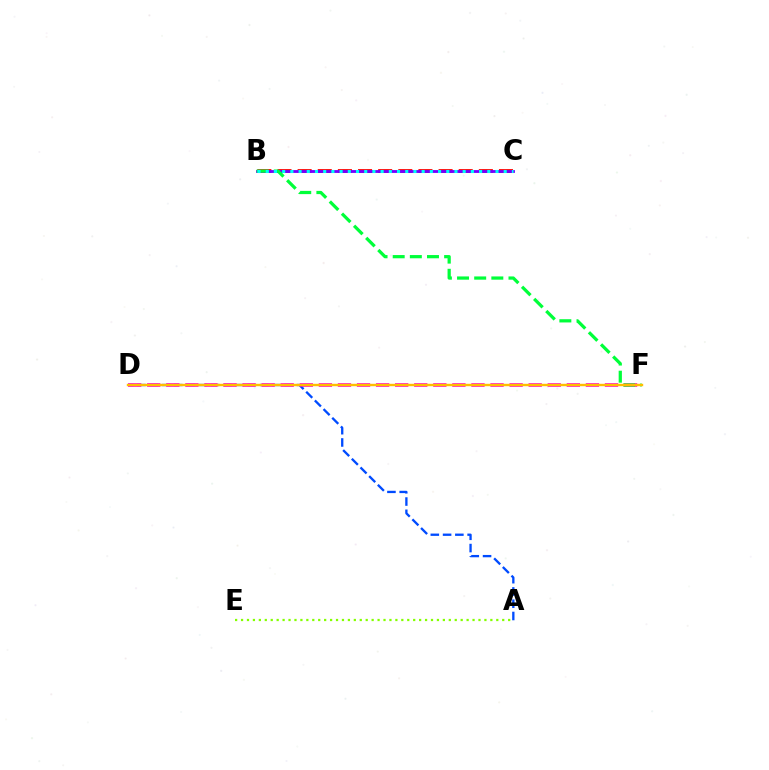{('A', 'D'): [{'color': '#004bff', 'line_style': 'dashed', 'thickness': 1.67}], ('B', 'C'): [{'color': '#ff0000', 'line_style': 'dashed', 'thickness': 2.74}, {'color': '#7200ff', 'line_style': 'solid', 'thickness': 2.03}, {'color': '#00fff6', 'line_style': 'dotted', 'thickness': 2.23}], ('A', 'E'): [{'color': '#84ff00', 'line_style': 'dotted', 'thickness': 1.61}], ('D', 'F'): [{'color': '#ff00cf', 'line_style': 'dashed', 'thickness': 2.59}, {'color': '#ffbd00', 'line_style': 'solid', 'thickness': 1.73}], ('B', 'F'): [{'color': '#00ff39', 'line_style': 'dashed', 'thickness': 2.33}]}